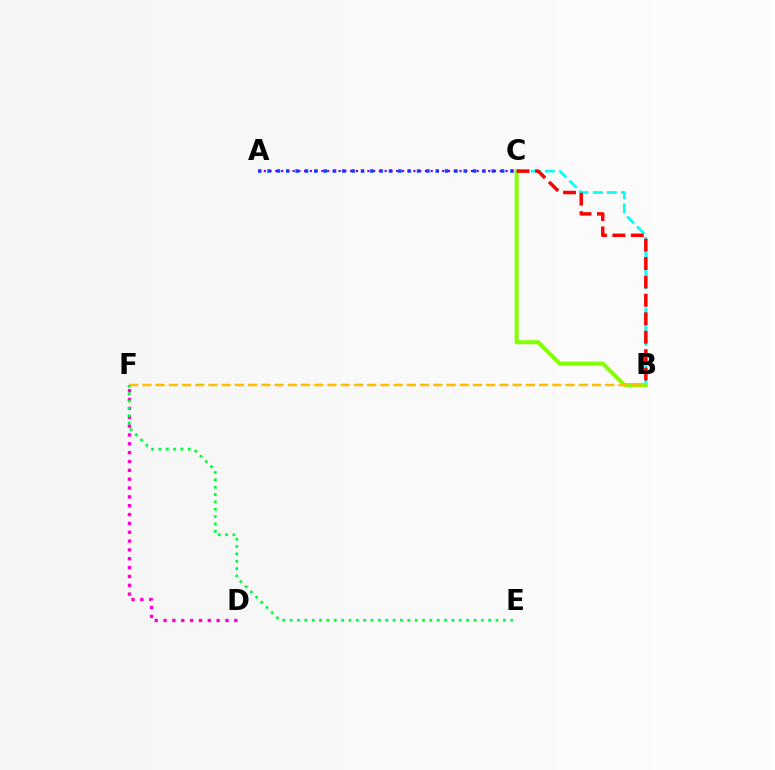{('B', 'C'): [{'color': '#00fff6', 'line_style': 'dashed', 'thickness': 1.92}, {'color': '#84ff00', 'line_style': 'solid', 'thickness': 2.89}, {'color': '#ff0000', 'line_style': 'dashed', 'thickness': 2.5}], ('A', 'C'): [{'color': '#004bff', 'line_style': 'dotted', 'thickness': 2.54}, {'color': '#7200ff', 'line_style': 'dotted', 'thickness': 1.56}], ('B', 'F'): [{'color': '#ffbd00', 'line_style': 'dashed', 'thickness': 1.8}], ('D', 'F'): [{'color': '#ff00cf', 'line_style': 'dotted', 'thickness': 2.4}], ('E', 'F'): [{'color': '#00ff39', 'line_style': 'dotted', 'thickness': 2.0}]}